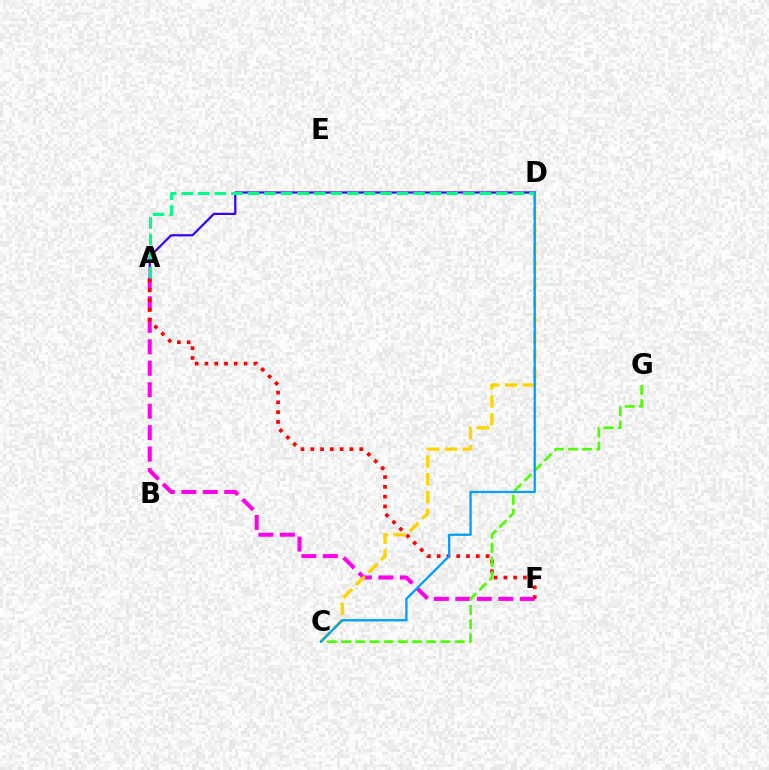{('A', 'F'): [{'color': '#ff00ed', 'line_style': 'dashed', 'thickness': 2.92}, {'color': '#ff0000', 'line_style': 'dotted', 'thickness': 2.66}], ('A', 'D'): [{'color': '#3700ff', 'line_style': 'solid', 'thickness': 1.6}, {'color': '#00ff86', 'line_style': 'dashed', 'thickness': 2.25}], ('C', 'G'): [{'color': '#4fff00', 'line_style': 'dashed', 'thickness': 1.93}], ('C', 'D'): [{'color': '#ffd500', 'line_style': 'dashed', 'thickness': 2.41}, {'color': '#009eff', 'line_style': 'solid', 'thickness': 1.65}]}